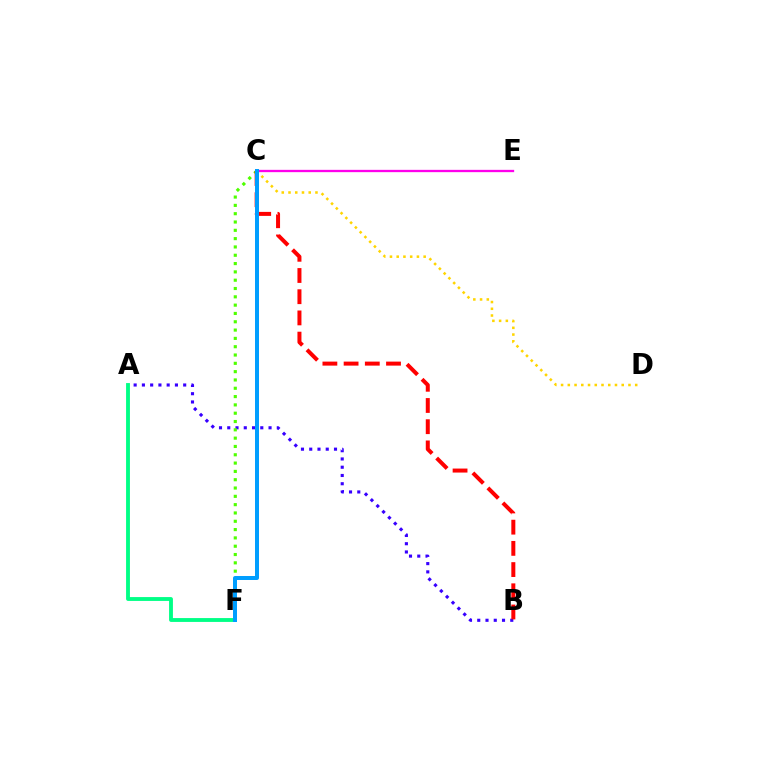{('A', 'B'): [{'color': '#3700ff', 'line_style': 'dotted', 'thickness': 2.24}], ('C', 'E'): [{'color': '#ff00ed', 'line_style': 'solid', 'thickness': 1.67}], ('C', 'D'): [{'color': '#ffd500', 'line_style': 'dotted', 'thickness': 1.83}], ('C', 'F'): [{'color': '#4fff00', 'line_style': 'dotted', 'thickness': 2.26}, {'color': '#009eff', 'line_style': 'solid', 'thickness': 2.87}], ('B', 'C'): [{'color': '#ff0000', 'line_style': 'dashed', 'thickness': 2.88}], ('A', 'F'): [{'color': '#00ff86', 'line_style': 'solid', 'thickness': 2.77}]}